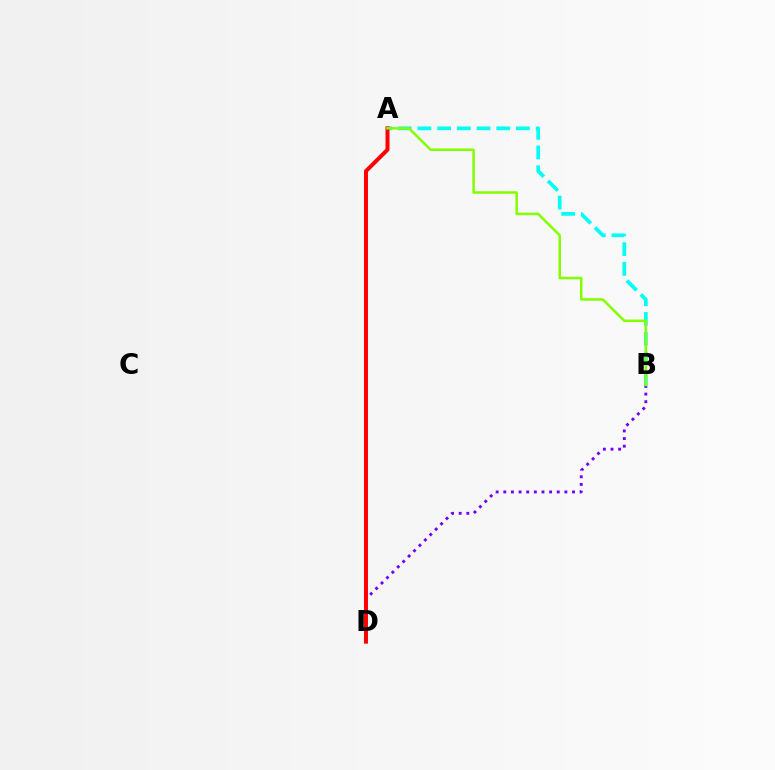{('A', 'B'): [{'color': '#00fff6', 'line_style': 'dashed', 'thickness': 2.68}, {'color': '#84ff00', 'line_style': 'solid', 'thickness': 1.83}], ('B', 'D'): [{'color': '#7200ff', 'line_style': 'dotted', 'thickness': 2.07}], ('A', 'D'): [{'color': '#ff0000', 'line_style': 'solid', 'thickness': 2.87}]}